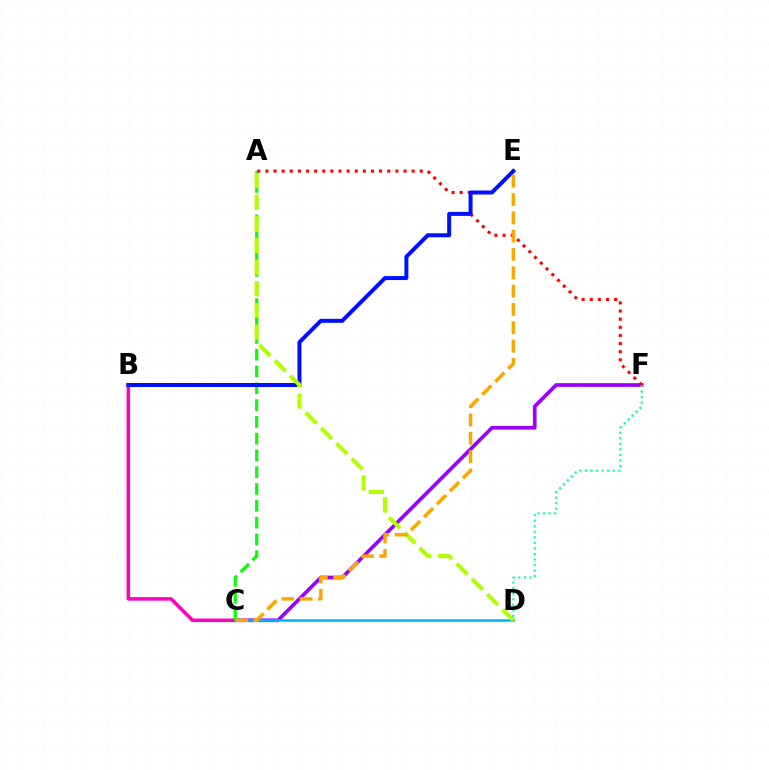{('B', 'C'): [{'color': '#ff00bd', 'line_style': 'solid', 'thickness': 2.53}], ('C', 'F'): [{'color': '#9b00ff', 'line_style': 'solid', 'thickness': 2.65}], ('A', 'C'): [{'color': '#08ff00', 'line_style': 'dashed', 'thickness': 2.28}], ('C', 'D'): [{'color': '#00b5ff', 'line_style': 'solid', 'thickness': 1.81}], ('A', 'F'): [{'color': '#ff0000', 'line_style': 'dotted', 'thickness': 2.21}], ('B', 'E'): [{'color': '#0010ff', 'line_style': 'solid', 'thickness': 2.88}], ('A', 'D'): [{'color': '#b3ff00', 'line_style': 'dashed', 'thickness': 2.94}], ('C', 'E'): [{'color': '#ffa500', 'line_style': 'dashed', 'thickness': 2.49}], ('D', 'F'): [{'color': '#00ff9d', 'line_style': 'dotted', 'thickness': 1.51}]}